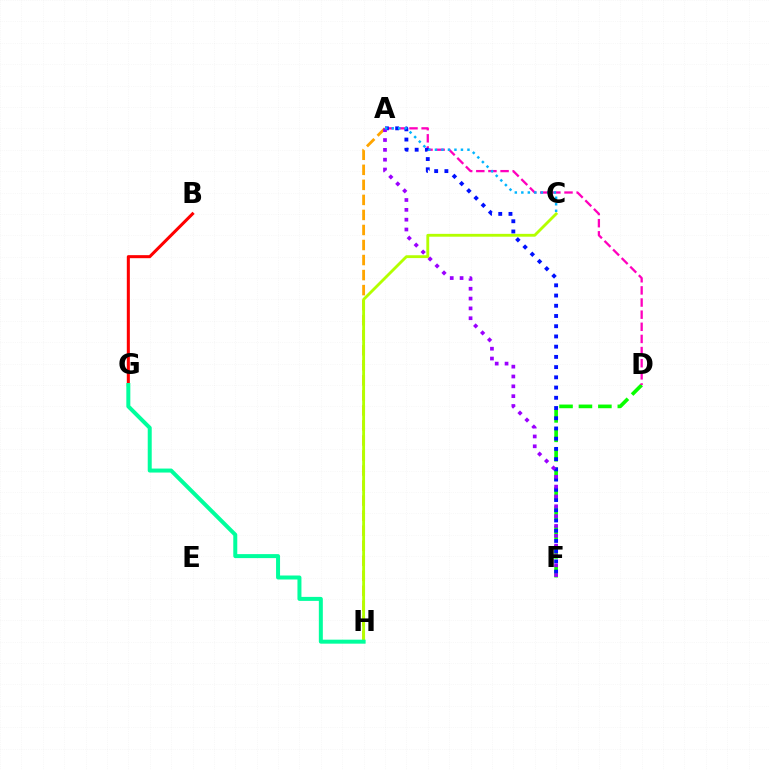{('A', 'H'): [{'color': '#ffa500', 'line_style': 'dashed', 'thickness': 2.04}], ('B', 'G'): [{'color': '#ff0000', 'line_style': 'solid', 'thickness': 2.19}], ('D', 'F'): [{'color': '#08ff00', 'line_style': 'dashed', 'thickness': 2.64}], ('A', 'D'): [{'color': '#ff00bd', 'line_style': 'dashed', 'thickness': 1.65}], ('C', 'H'): [{'color': '#b3ff00', 'line_style': 'solid', 'thickness': 2.05}], ('A', 'F'): [{'color': '#0010ff', 'line_style': 'dotted', 'thickness': 2.78}, {'color': '#9b00ff', 'line_style': 'dotted', 'thickness': 2.67}], ('G', 'H'): [{'color': '#00ff9d', 'line_style': 'solid', 'thickness': 2.88}], ('A', 'C'): [{'color': '#00b5ff', 'line_style': 'dotted', 'thickness': 1.77}]}